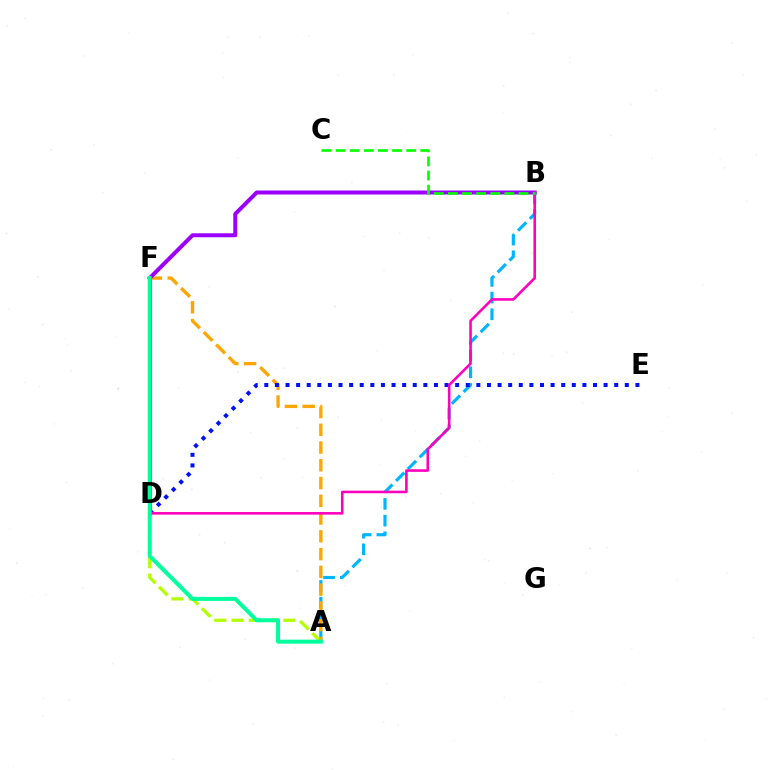{('A', 'B'): [{'color': '#00b5ff', 'line_style': 'dashed', 'thickness': 2.27}], ('A', 'D'): [{'color': '#b3ff00', 'line_style': 'dashed', 'thickness': 2.34}], ('A', 'F'): [{'color': '#ffa500', 'line_style': 'dashed', 'thickness': 2.41}, {'color': '#00ff9d', 'line_style': 'solid', 'thickness': 2.87}], ('D', 'F'): [{'color': '#ff0000', 'line_style': 'solid', 'thickness': 2.26}], ('D', 'E'): [{'color': '#0010ff', 'line_style': 'dotted', 'thickness': 2.88}], ('B', 'F'): [{'color': '#9b00ff', 'line_style': 'solid', 'thickness': 2.88}], ('B', 'D'): [{'color': '#ff00bd', 'line_style': 'solid', 'thickness': 1.87}], ('B', 'C'): [{'color': '#08ff00', 'line_style': 'dashed', 'thickness': 1.92}]}